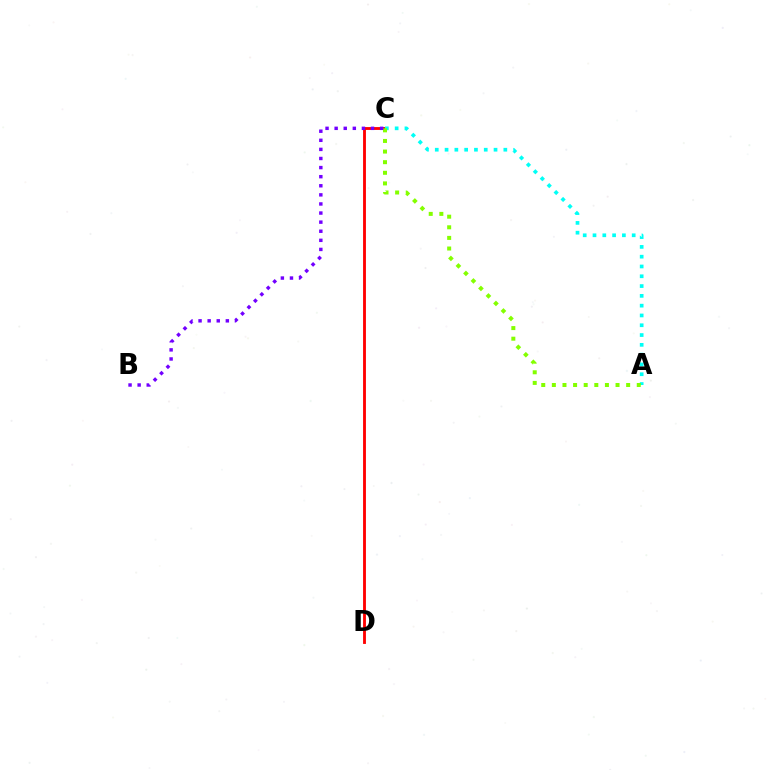{('C', 'D'): [{'color': '#ff0000', 'line_style': 'solid', 'thickness': 2.05}], ('A', 'C'): [{'color': '#00fff6', 'line_style': 'dotted', 'thickness': 2.66}, {'color': '#84ff00', 'line_style': 'dotted', 'thickness': 2.88}], ('B', 'C'): [{'color': '#7200ff', 'line_style': 'dotted', 'thickness': 2.47}]}